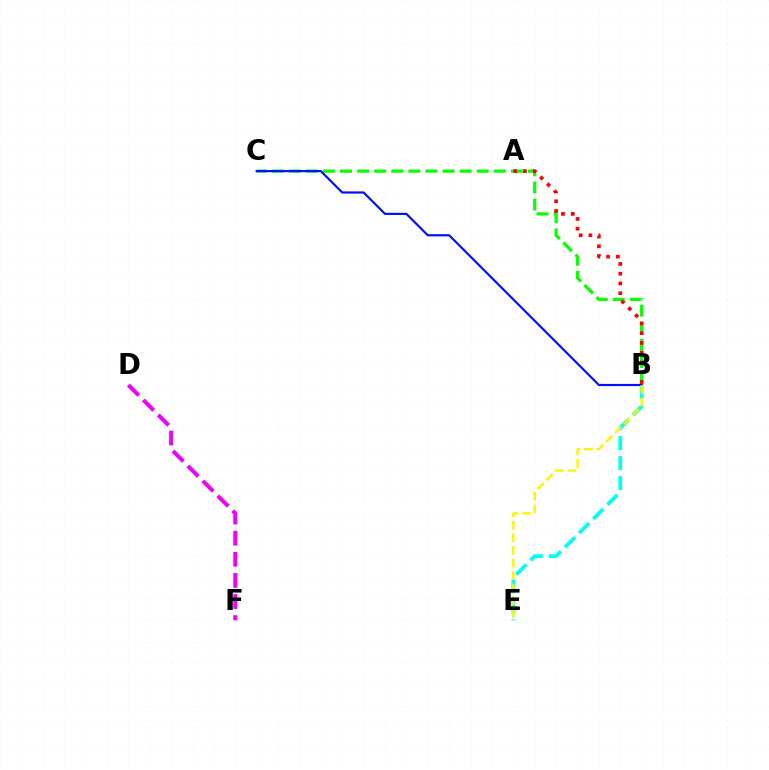{('B', 'E'): [{'color': '#00fff6', 'line_style': 'dashed', 'thickness': 2.72}, {'color': '#fcf500', 'line_style': 'dashed', 'thickness': 1.71}], ('D', 'F'): [{'color': '#ee00ff', 'line_style': 'dashed', 'thickness': 2.87}], ('B', 'C'): [{'color': '#08ff00', 'line_style': 'dashed', 'thickness': 2.32}, {'color': '#0010ff', 'line_style': 'solid', 'thickness': 1.56}], ('A', 'B'): [{'color': '#ff0000', 'line_style': 'dotted', 'thickness': 2.65}]}